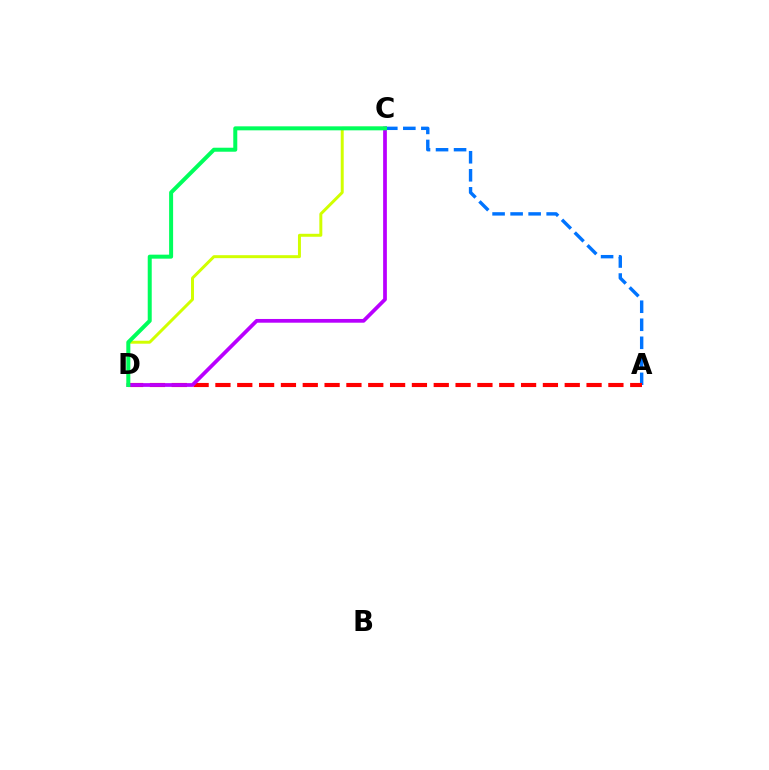{('A', 'C'): [{'color': '#0074ff', 'line_style': 'dashed', 'thickness': 2.45}], ('A', 'D'): [{'color': '#ff0000', 'line_style': 'dashed', 'thickness': 2.97}], ('C', 'D'): [{'color': '#b900ff', 'line_style': 'solid', 'thickness': 2.69}, {'color': '#d1ff00', 'line_style': 'solid', 'thickness': 2.14}, {'color': '#00ff5c', 'line_style': 'solid', 'thickness': 2.88}]}